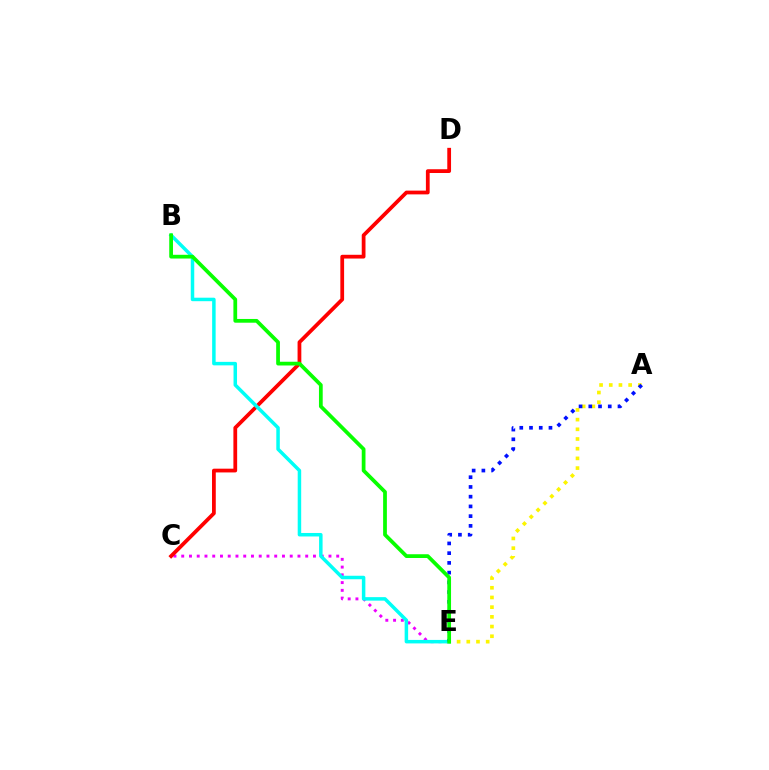{('A', 'E'): [{'color': '#fcf500', 'line_style': 'dotted', 'thickness': 2.63}, {'color': '#0010ff', 'line_style': 'dotted', 'thickness': 2.64}], ('C', 'E'): [{'color': '#ee00ff', 'line_style': 'dotted', 'thickness': 2.11}], ('C', 'D'): [{'color': '#ff0000', 'line_style': 'solid', 'thickness': 2.71}], ('B', 'E'): [{'color': '#00fff6', 'line_style': 'solid', 'thickness': 2.52}, {'color': '#08ff00', 'line_style': 'solid', 'thickness': 2.7}]}